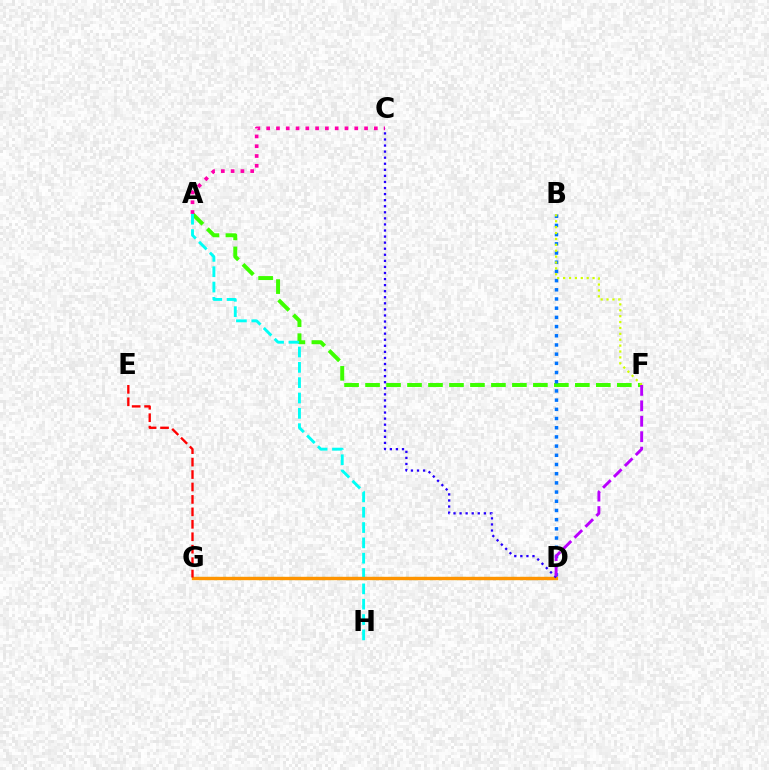{('A', 'F'): [{'color': '#3dff00', 'line_style': 'dashed', 'thickness': 2.85}], ('A', 'H'): [{'color': '#00fff6', 'line_style': 'dashed', 'thickness': 2.08}], ('A', 'C'): [{'color': '#ff00ac', 'line_style': 'dotted', 'thickness': 2.66}], ('B', 'D'): [{'color': '#0074ff', 'line_style': 'dotted', 'thickness': 2.5}], ('D', 'G'): [{'color': '#00ff5c', 'line_style': 'dotted', 'thickness': 2.24}, {'color': '#ff9400', 'line_style': 'solid', 'thickness': 2.44}], ('C', 'D'): [{'color': '#2500ff', 'line_style': 'dotted', 'thickness': 1.65}], ('E', 'G'): [{'color': '#ff0000', 'line_style': 'dashed', 'thickness': 1.69}], ('B', 'F'): [{'color': '#d1ff00', 'line_style': 'dotted', 'thickness': 1.6}], ('D', 'F'): [{'color': '#b900ff', 'line_style': 'dashed', 'thickness': 2.1}]}